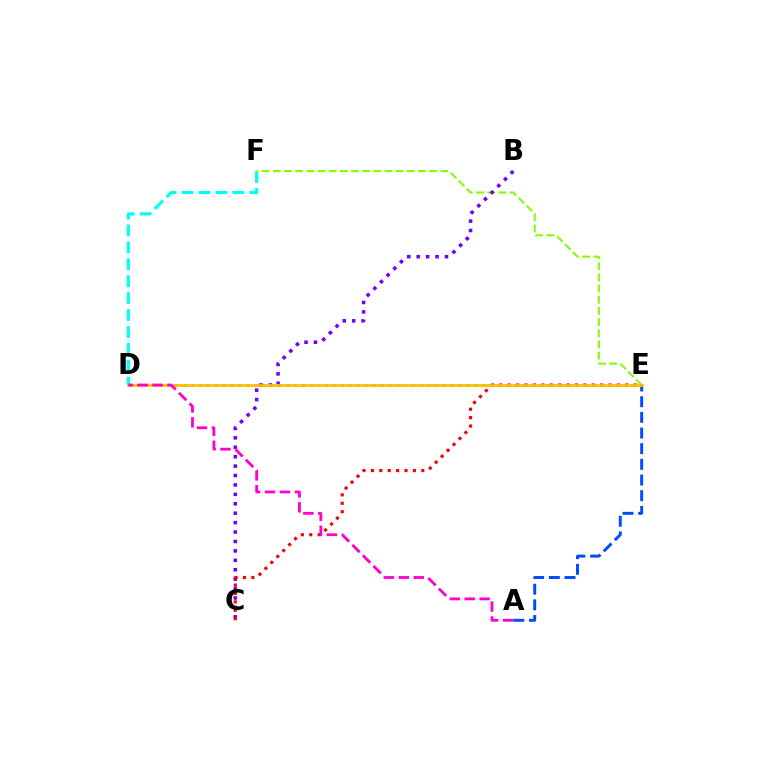{('D', 'F'): [{'color': '#00fff6', 'line_style': 'dashed', 'thickness': 2.3}], ('E', 'F'): [{'color': '#84ff00', 'line_style': 'dashed', 'thickness': 1.52}], ('D', 'E'): [{'color': '#00ff39', 'line_style': 'dotted', 'thickness': 2.14}, {'color': '#ffbd00', 'line_style': 'solid', 'thickness': 1.95}], ('A', 'E'): [{'color': '#004bff', 'line_style': 'dashed', 'thickness': 2.13}], ('B', 'C'): [{'color': '#7200ff', 'line_style': 'dotted', 'thickness': 2.56}], ('C', 'E'): [{'color': '#ff0000', 'line_style': 'dotted', 'thickness': 2.28}], ('A', 'D'): [{'color': '#ff00cf', 'line_style': 'dashed', 'thickness': 2.03}]}